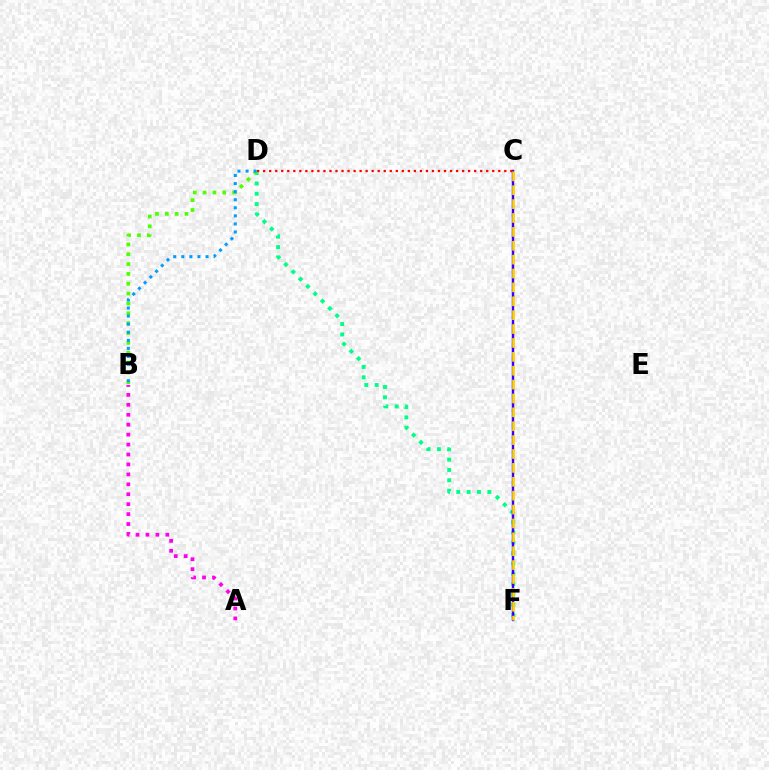{('D', 'F'): [{'color': '#00ff86', 'line_style': 'dotted', 'thickness': 2.81}], ('C', 'F'): [{'color': '#3700ff', 'line_style': 'solid', 'thickness': 1.76}, {'color': '#ffd500', 'line_style': 'dashed', 'thickness': 1.89}], ('C', 'D'): [{'color': '#ff0000', 'line_style': 'dotted', 'thickness': 1.64}], ('B', 'D'): [{'color': '#4fff00', 'line_style': 'dotted', 'thickness': 2.68}, {'color': '#009eff', 'line_style': 'dotted', 'thickness': 2.19}], ('A', 'B'): [{'color': '#ff00ed', 'line_style': 'dotted', 'thickness': 2.7}]}